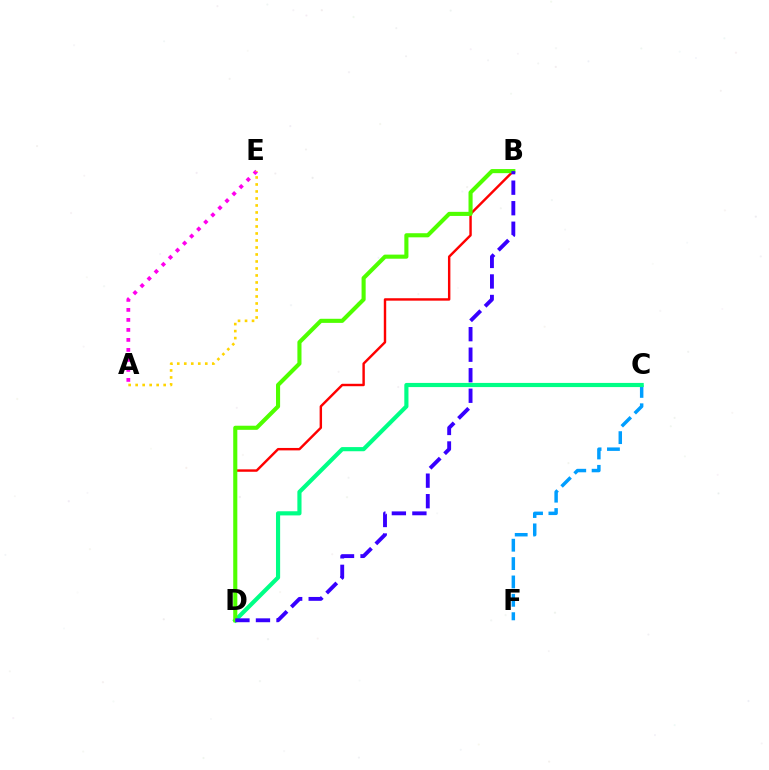{('B', 'D'): [{'color': '#ff0000', 'line_style': 'solid', 'thickness': 1.75}, {'color': '#4fff00', 'line_style': 'solid', 'thickness': 2.95}, {'color': '#3700ff', 'line_style': 'dashed', 'thickness': 2.79}], ('C', 'F'): [{'color': '#009eff', 'line_style': 'dashed', 'thickness': 2.49}], ('C', 'D'): [{'color': '#00ff86', 'line_style': 'solid', 'thickness': 2.99}], ('A', 'E'): [{'color': '#ff00ed', 'line_style': 'dotted', 'thickness': 2.72}, {'color': '#ffd500', 'line_style': 'dotted', 'thickness': 1.9}]}